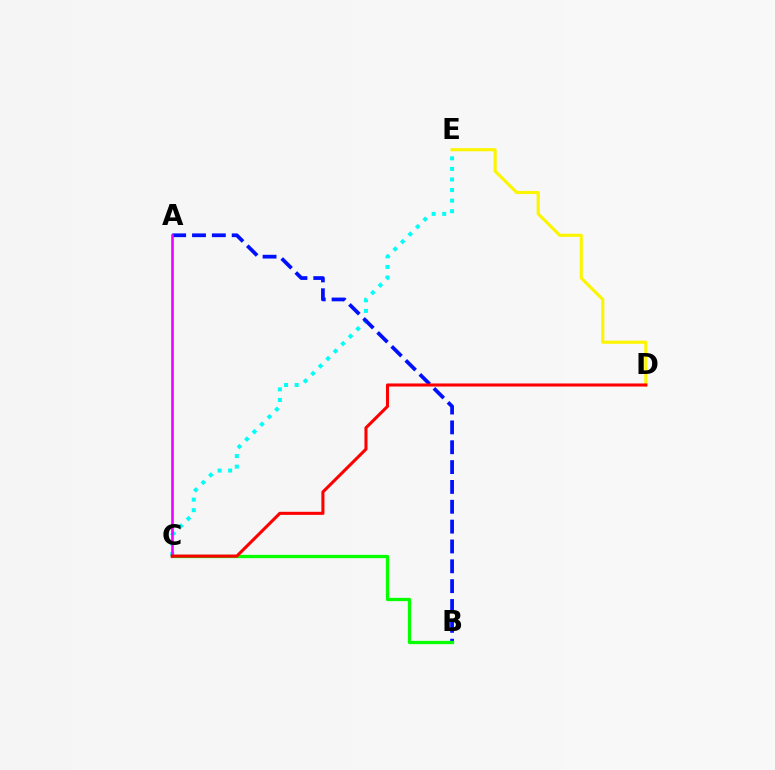{('D', 'E'): [{'color': '#fcf500', 'line_style': 'solid', 'thickness': 2.25}], ('C', 'E'): [{'color': '#00fff6', 'line_style': 'dotted', 'thickness': 2.87}], ('A', 'B'): [{'color': '#0010ff', 'line_style': 'dashed', 'thickness': 2.7}], ('B', 'C'): [{'color': '#08ff00', 'line_style': 'solid', 'thickness': 2.36}], ('A', 'C'): [{'color': '#ee00ff', 'line_style': 'solid', 'thickness': 1.88}], ('C', 'D'): [{'color': '#ff0000', 'line_style': 'solid', 'thickness': 2.21}]}